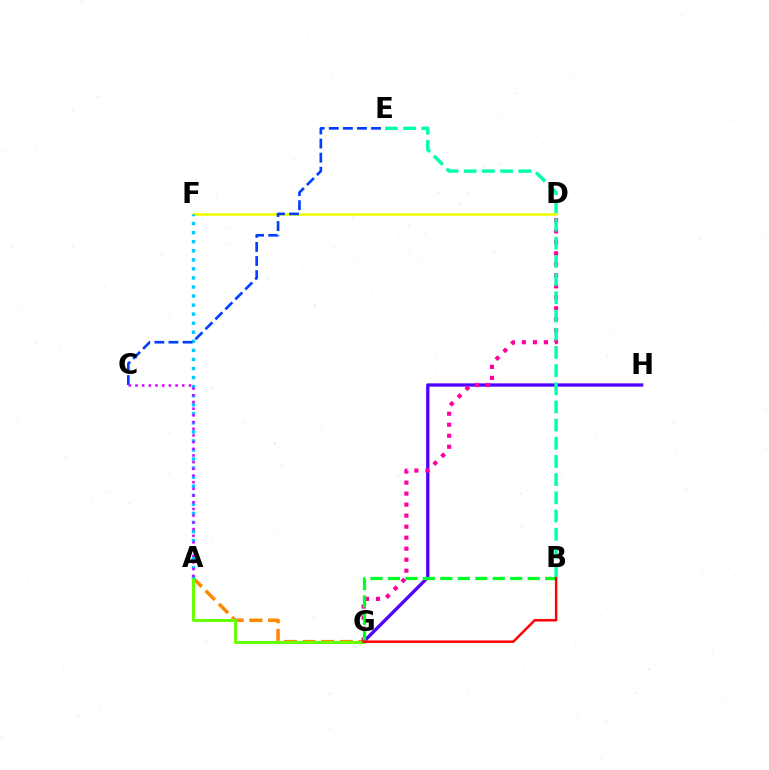{('G', 'H'): [{'color': '#4f00ff', 'line_style': 'solid', 'thickness': 2.37}], ('A', 'G'): [{'color': '#ff8800', 'line_style': 'dashed', 'thickness': 2.53}, {'color': '#66ff00', 'line_style': 'solid', 'thickness': 2.15}], ('D', 'F'): [{'color': '#eeff00', 'line_style': 'solid', 'thickness': 1.89}], ('D', 'G'): [{'color': '#ff00a0', 'line_style': 'dotted', 'thickness': 2.99}], ('B', 'G'): [{'color': '#00ff27', 'line_style': 'dashed', 'thickness': 2.37}, {'color': '#ff0000', 'line_style': 'solid', 'thickness': 1.78}], ('B', 'E'): [{'color': '#00ffaf', 'line_style': 'dashed', 'thickness': 2.47}], ('A', 'F'): [{'color': '#00c7ff', 'line_style': 'dotted', 'thickness': 2.46}], ('C', 'E'): [{'color': '#003fff', 'line_style': 'dashed', 'thickness': 1.91}], ('A', 'C'): [{'color': '#d600ff', 'line_style': 'dotted', 'thickness': 1.82}]}